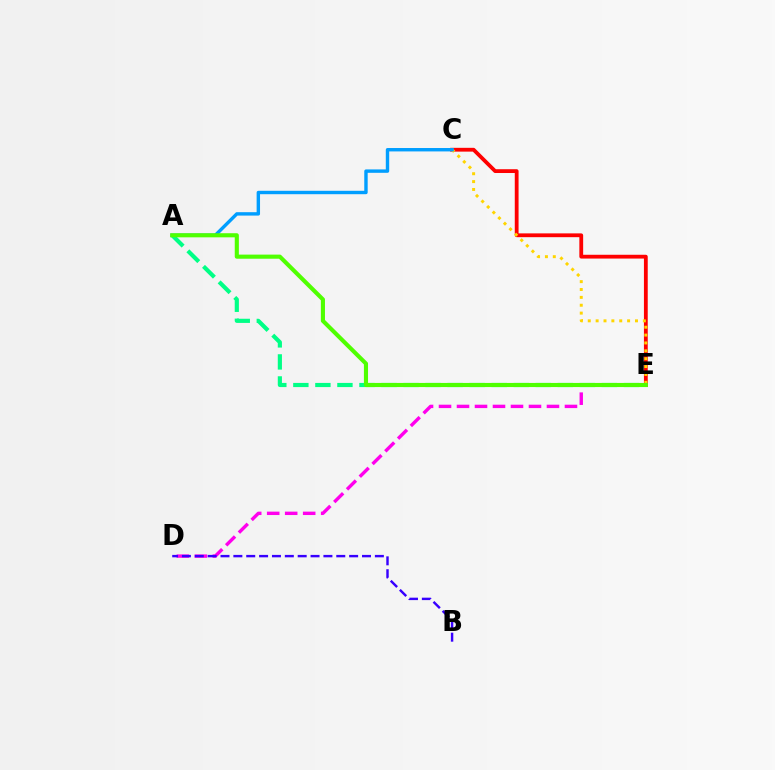{('C', 'E'): [{'color': '#ff0000', 'line_style': 'solid', 'thickness': 2.73}, {'color': '#ffd500', 'line_style': 'dotted', 'thickness': 2.14}], ('D', 'E'): [{'color': '#ff00ed', 'line_style': 'dashed', 'thickness': 2.44}], ('A', 'E'): [{'color': '#00ff86', 'line_style': 'dashed', 'thickness': 2.99}, {'color': '#4fff00', 'line_style': 'solid', 'thickness': 2.96}], ('A', 'C'): [{'color': '#009eff', 'line_style': 'solid', 'thickness': 2.45}], ('B', 'D'): [{'color': '#3700ff', 'line_style': 'dashed', 'thickness': 1.75}]}